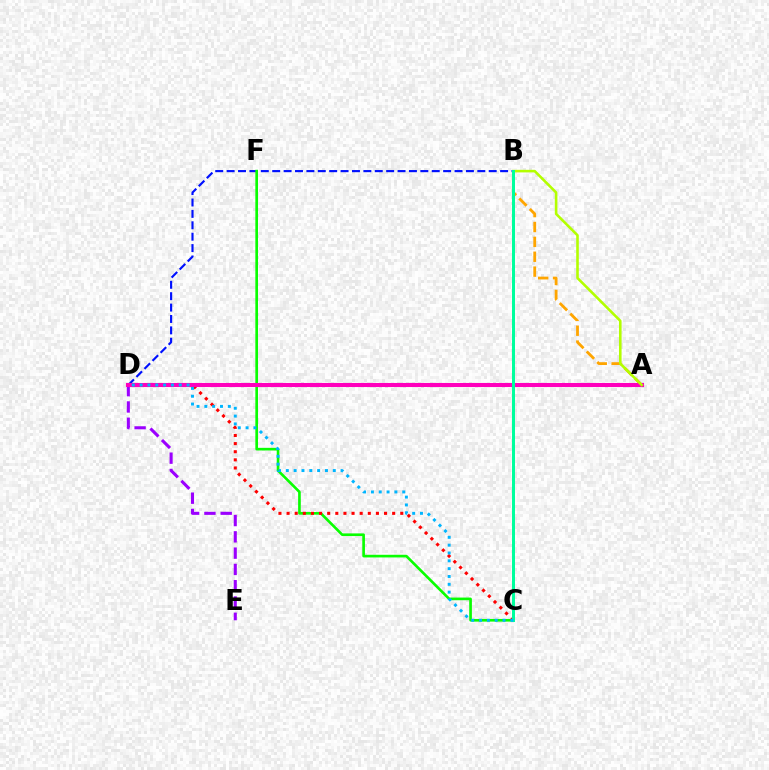{('D', 'E'): [{'color': '#9b00ff', 'line_style': 'dashed', 'thickness': 2.21}], ('B', 'D'): [{'color': '#0010ff', 'line_style': 'dashed', 'thickness': 1.55}], ('A', 'B'): [{'color': '#ffa500', 'line_style': 'dashed', 'thickness': 2.02}, {'color': '#b3ff00', 'line_style': 'solid', 'thickness': 1.87}], ('C', 'F'): [{'color': '#08ff00', 'line_style': 'solid', 'thickness': 1.91}], ('C', 'D'): [{'color': '#ff0000', 'line_style': 'dotted', 'thickness': 2.21}, {'color': '#00b5ff', 'line_style': 'dotted', 'thickness': 2.13}], ('A', 'D'): [{'color': '#ff00bd', 'line_style': 'solid', 'thickness': 2.93}], ('B', 'C'): [{'color': '#00ff9d', 'line_style': 'solid', 'thickness': 2.16}]}